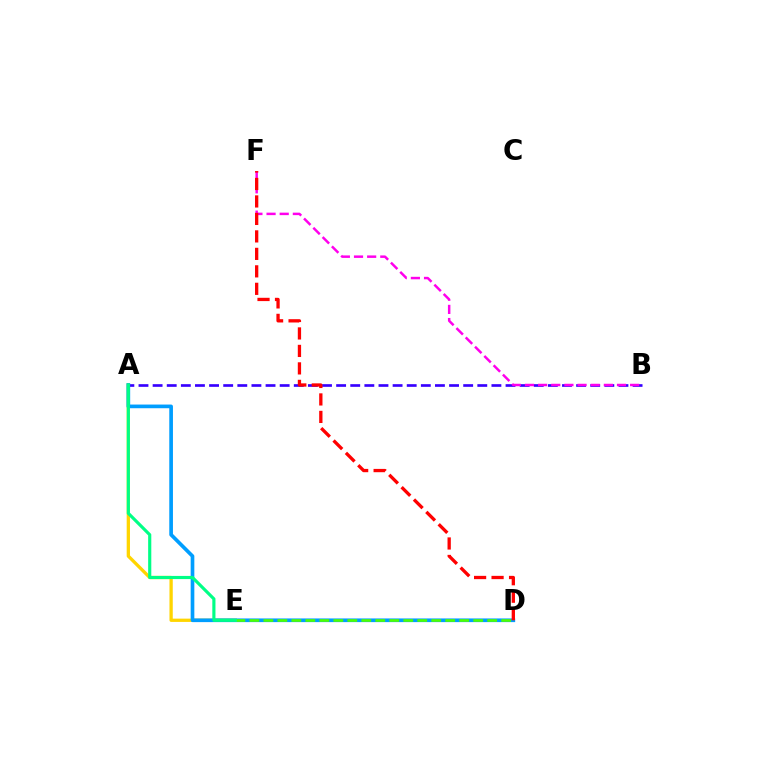{('A', 'B'): [{'color': '#3700ff', 'line_style': 'dashed', 'thickness': 1.92}], ('A', 'E'): [{'color': '#ffd500', 'line_style': 'solid', 'thickness': 2.37}, {'color': '#00ff86', 'line_style': 'solid', 'thickness': 2.27}], ('B', 'F'): [{'color': '#ff00ed', 'line_style': 'dashed', 'thickness': 1.79}], ('A', 'D'): [{'color': '#009eff', 'line_style': 'solid', 'thickness': 2.65}], ('D', 'E'): [{'color': '#4fff00', 'line_style': 'dashed', 'thickness': 1.9}], ('D', 'F'): [{'color': '#ff0000', 'line_style': 'dashed', 'thickness': 2.37}]}